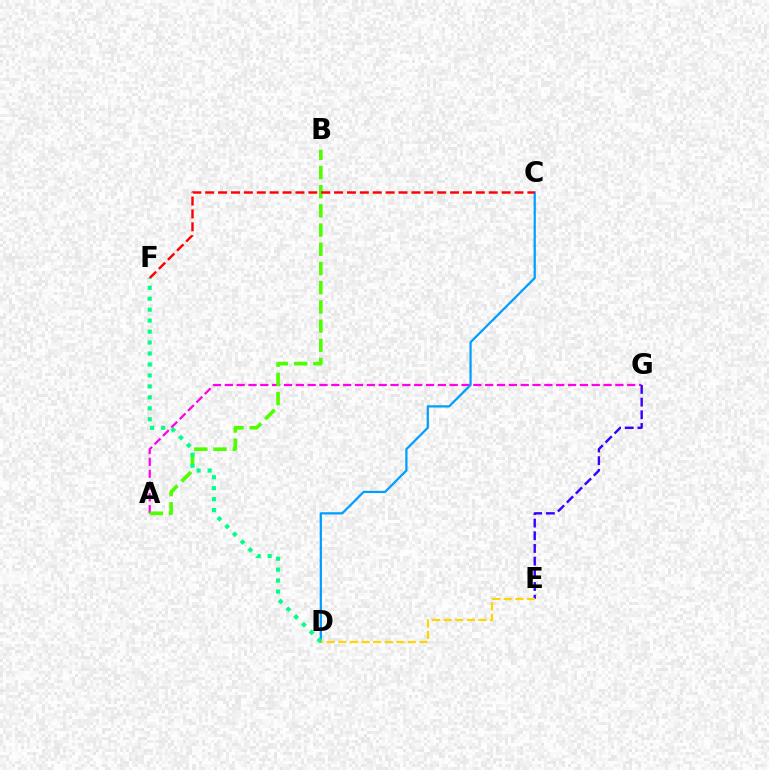{('A', 'G'): [{'color': '#ff00ed', 'line_style': 'dashed', 'thickness': 1.61}], ('A', 'B'): [{'color': '#4fff00', 'line_style': 'dashed', 'thickness': 2.61}], ('C', 'D'): [{'color': '#009eff', 'line_style': 'solid', 'thickness': 1.61}], ('C', 'F'): [{'color': '#ff0000', 'line_style': 'dashed', 'thickness': 1.75}], ('D', 'F'): [{'color': '#00ff86', 'line_style': 'dotted', 'thickness': 2.98}], ('E', 'G'): [{'color': '#3700ff', 'line_style': 'dashed', 'thickness': 1.72}], ('D', 'E'): [{'color': '#ffd500', 'line_style': 'dashed', 'thickness': 1.57}]}